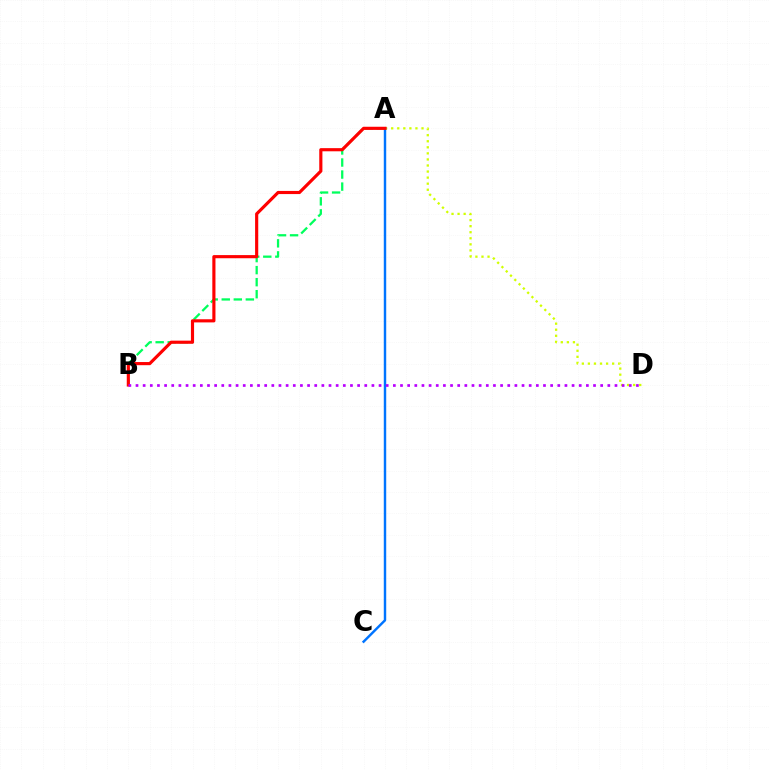{('A', 'B'): [{'color': '#00ff5c', 'line_style': 'dashed', 'thickness': 1.64}, {'color': '#ff0000', 'line_style': 'solid', 'thickness': 2.27}], ('A', 'D'): [{'color': '#d1ff00', 'line_style': 'dotted', 'thickness': 1.65}], ('A', 'C'): [{'color': '#0074ff', 'line_style': 'solid', 'thickness': 1.76}], ('B', 'D'): [{'color': '#b900ff', 'line_style': 'dotted', 'thickness': 1.94}]}